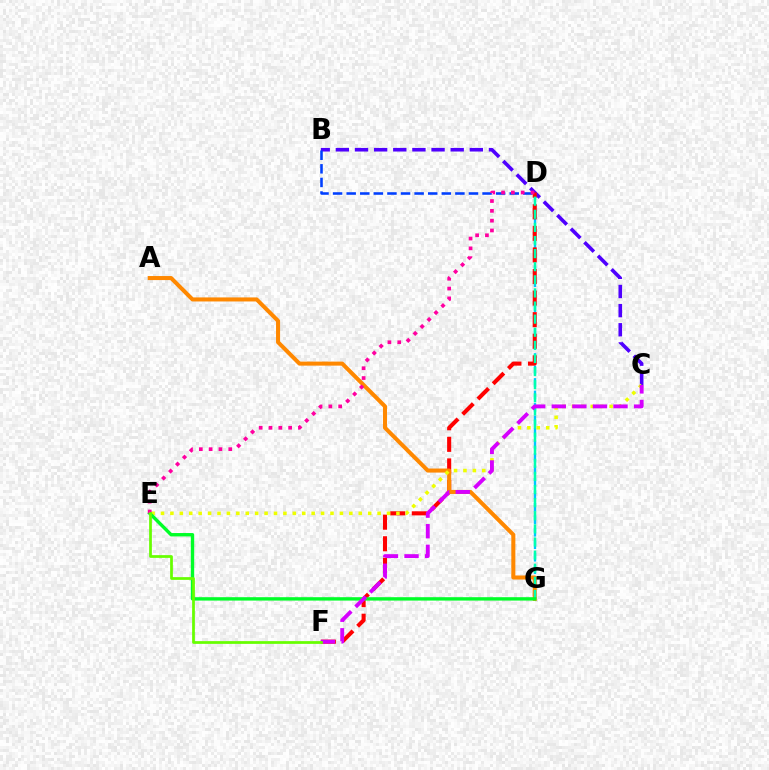{('B', 'C'): [{'color': '#4f00ff', 'line_style': 'dashed', 'thickness': 2.6}], ('D', 'G'): [{'color': '#00c7ff', 'line_style': 'dashed', 'thickness': 1.7}, {'color': '#00ffaf', 'line_style': 'dashed', 'thickness': 1.78}], ('B', 'D'): [{'color': '#003fff', 'line_style': 'dashed', 'thickness': 1.85}], ('D', 'F'): [{'color': '#ff0000', 'line_style': 'dashed', 'thickness': 2.93}], ('A', 'G'): [{'color': '#ff8800', 'line_style': 'solid', 'thickness': 2.91}], ('C', 'E'): [{'color': '#eeff00', 'line_style': 'dotted', 'thickness': 2.56}], ('E', 'G'): [{'color': '#00ff27', 'line_style': 'solid', 'thickness': 2.43}], ('C', 'F'): [{'color': '#d600ff', 'line_style': 'dashed', 'thickness': 2.79}], ('D', 'E'): [{'color': '#ff00a0', 'line_style': 'dotted', 'thickness': 2.67}], ('E', 'F'): [{'color': '#66ff00', 'line_style': 'solid', 'thickness': 1.97}]}